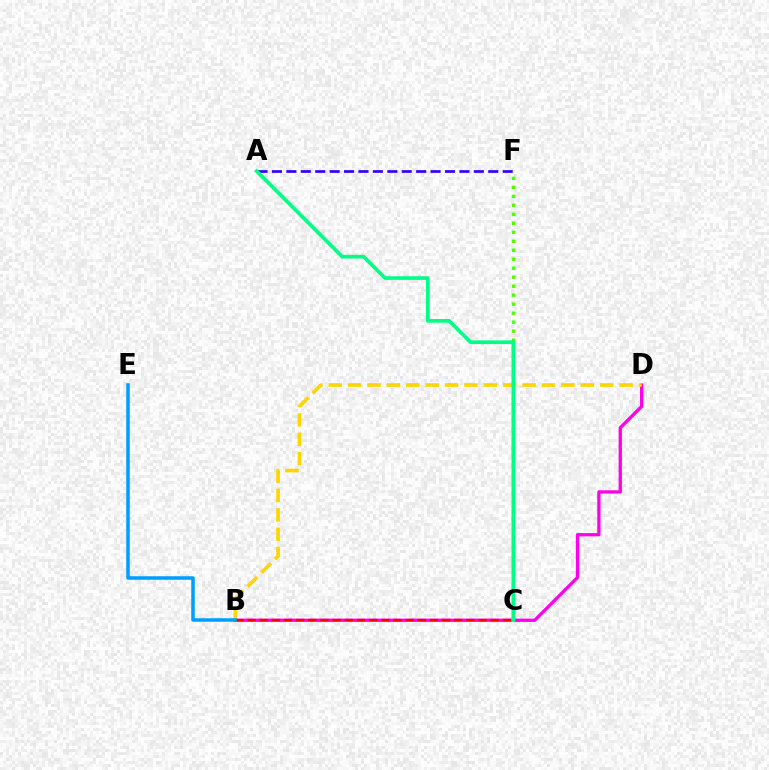{('B', 'D'): [{'color': '#ff00ed', 'line_style': 'solid', 'thickness': 2.37}, {'color': '#ffd500', 'line_style': 'dashed', 'thickness': 2.63}], ('A', 'F'): [{'color': '#3700ff', 'line_style': 'dashed', 'thickness': 1.96}], ('B', 'C'): [{'color': '#ff0000', 'line_style': 'dashed', 'thickness': 1.65}], ('B', 'E'): [{'color': '#009eff', 'line_style': 'solid', 'thickness': 2.54}], ('C', 'F'): [{'color': '#4fff00', 'line_style': 'dotted', 'thickness': 2.44}], ('A', 'C'): [{'color': '#00ff86', 'line_style': 'solid', 'thickness': 2.63}]}